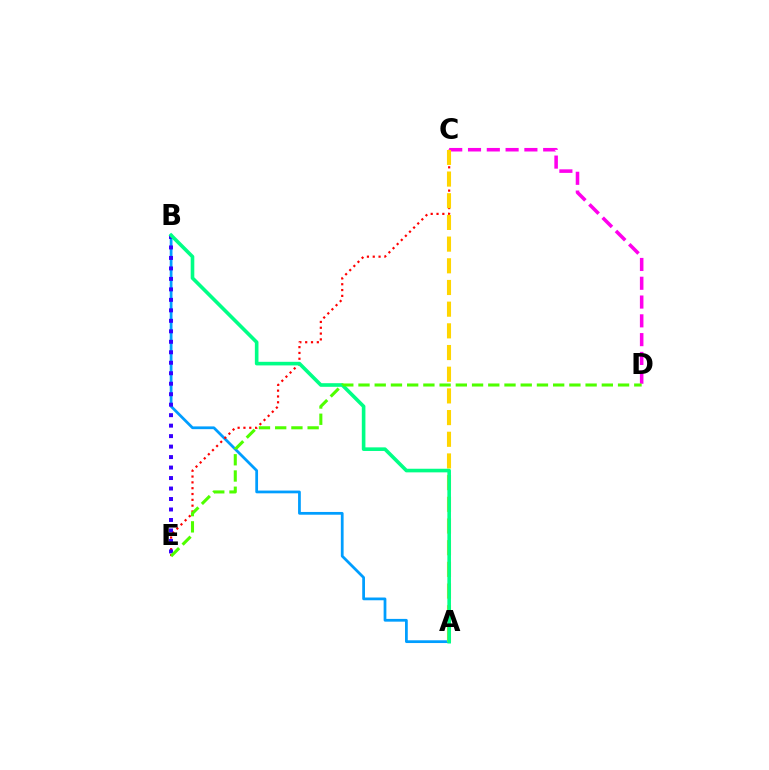{('A', 'B'): [{'color': '#009eff', 'line_style': 'solid', 'thickness': 1.98}, {'color': '#00ff86', 'line_style': 'solid', 'thickness': 2.6}], ('C', 'E'): [{'color': '#ff0000', 'line_style': 'dotted', 'thickness': 1.58}], ('C', 'D'): [{'color': '#ff00ed', 'line_style': 'dashed', 'thickness': 2.55}], ('A', 'C'): [{'color': '#ffd500', 'line_style': 'dashed', 'thickness': 2.95}], ('B', 'E'): [{'color': '#3700ff', 'line_style': 'dotted', 'thickness': 2.85}], ('D', 'E'): [{'color': '#4fff00', 'line_style': 'dashed', 'thickness': 2.2}]}